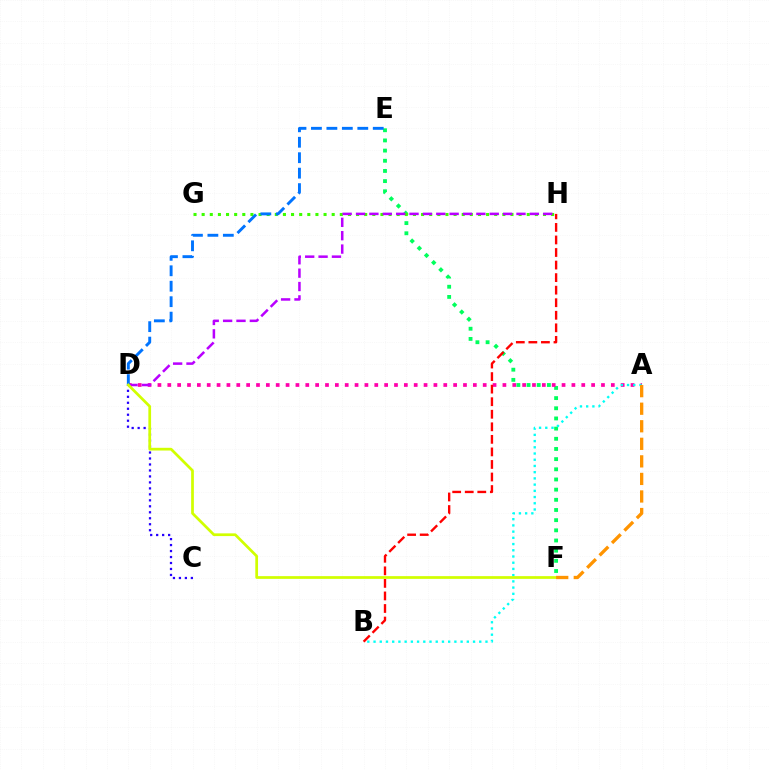{('E', 'F'): [{'color': '#00ff5c', 'line_style': 'dotted', 'thickness': 2.76}], ('A', 'D'): [{'color': '#ff00ac', 'line_style': 'dotted', 'thickness': 2.68}], ('A', 'B'): [{'color': '#00fff6', 'line_style': 'dotted', 'thickness': 1.69}], ('C', 'D'): [{'color': '#2500ff', 'line_style': 'dotted', 'thickness': 1.62}], ('G', 'H'): [{'color': '#3dff00', 'line_style': 'dotted', 'thickness': 2.21}], ('D', 'H'): [{'color': '#b900ff', 'line_style': 'dashed', 'thickness': 1.82}], ('D', 'E'): [{'color': '#0074ff', 'line_style': 'dashed', 'thickness': 2.1}], ('B', 'H'): [{'color': '#ff0000', 'line_style': 'dashed', 'thickness': 1.71}], ('D', 'F'): [{'color': '#d1ff00', 'line_style': 'solid', 'thickness': 1.96}], ('A', 'F'): [{'color': '#ff9400', 'line_style': 'dashed', 'thickness': 2.38}]}